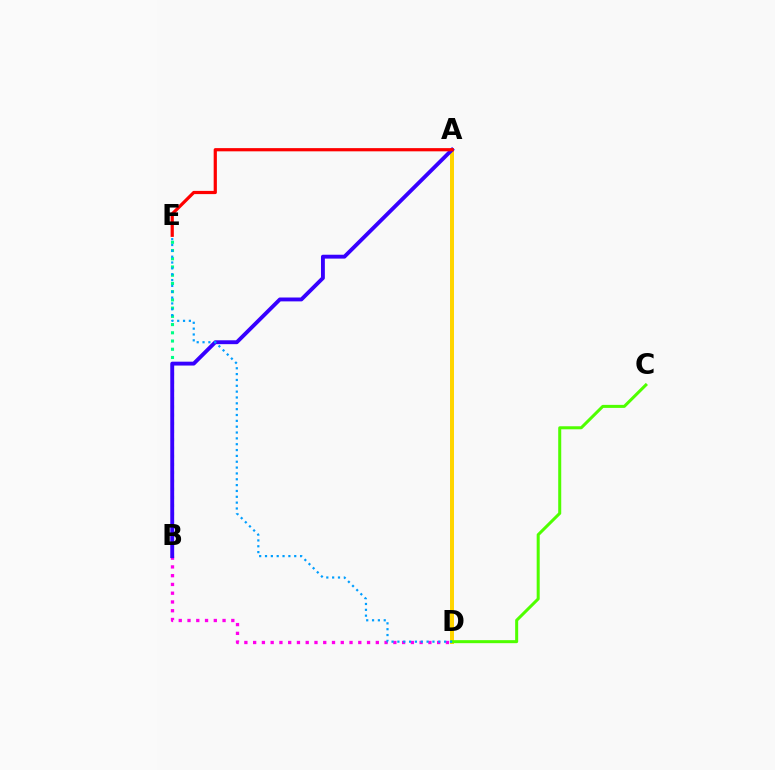{('B', 'D'): [{'color': '#ff00ed', 'line_style': 'dotted', 'thickness': 2.38}], ('B', 'E'): [{'color': '#00ff86', 'line_style': 'dotted', 'thickness': 2.24}], ('A', 'D'): [{'color': '#ffd500', 'line_style': 'solid', 'thickness': 2.88}], ('A', 'B'): [{'color': '#3700ff', 'line_style': 'solid', 'thickness': 2.79}], ('C', 'D'): [{'color': '#4fff00', 'line_style': 'solid', 'thickness': 2.18}], ('A', 'E'): [{'color': '#ff0000', 'line_style': 'solid', 'thickness': 2.31}], ('D', 'E'): [{'color': '#009eff', 'line_style': 'dotted', 'thickness': 1.59}]}